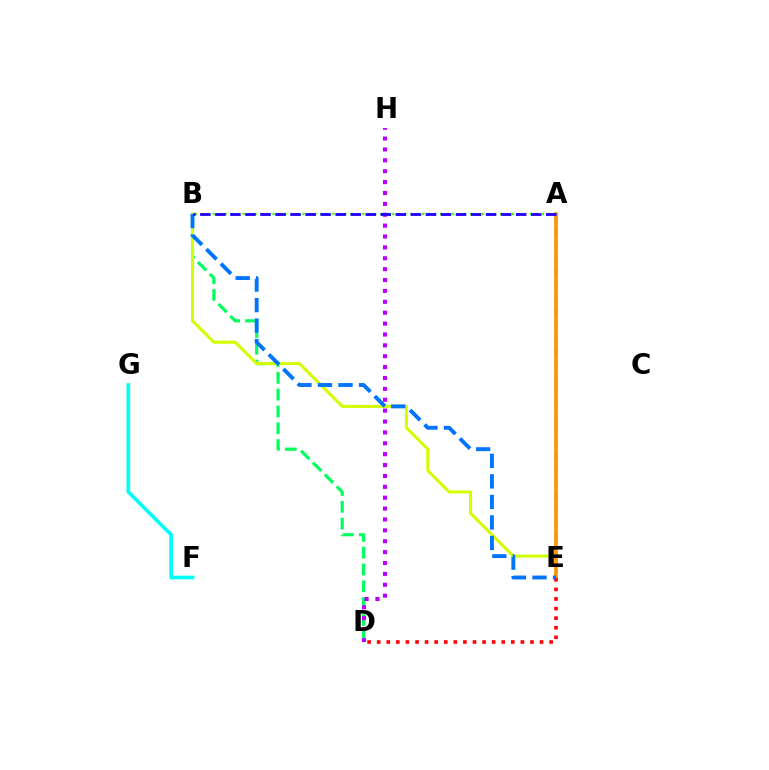{('A', 'E'): [{'color': '#ff00ac', 'line_style': 'dashed', 'thickness': 1.8}, {'color': '#ff9400', 'line_style': 'solid', 'thickness': 2.62}], ('B', 'D'): [{'color': '#00ff5c', 'line_style': 'dashed', 'thickness': 2.28}], ('B', 'E'): [{'color': '#d1ff00', 'line_style': 'solid', 'thickness': 2.2}, {'color': '#0074ff', 'line_style': 'dashed', 'thickness': 2.79}], ('D', 'E'): [{'color': '#ff0000', 'line_style': 'dotted', 'thickness': 2.6}], ('D', 'H'): [{'color': '#b900ff', 'line_style': 'dotted', 'thickness': 2.96}], ('A', 'B'): [{'color': '#3dff00', 'line_style': 'dotted', 'thickness': 1.63}, {'color': '#2500ff', 'line_style': 'dashed', 'thickness': 2.04}], ('F', 'G'): [{'color': '#00fff6', 'line_style': 'solid', 'thickness': 2.64}]}